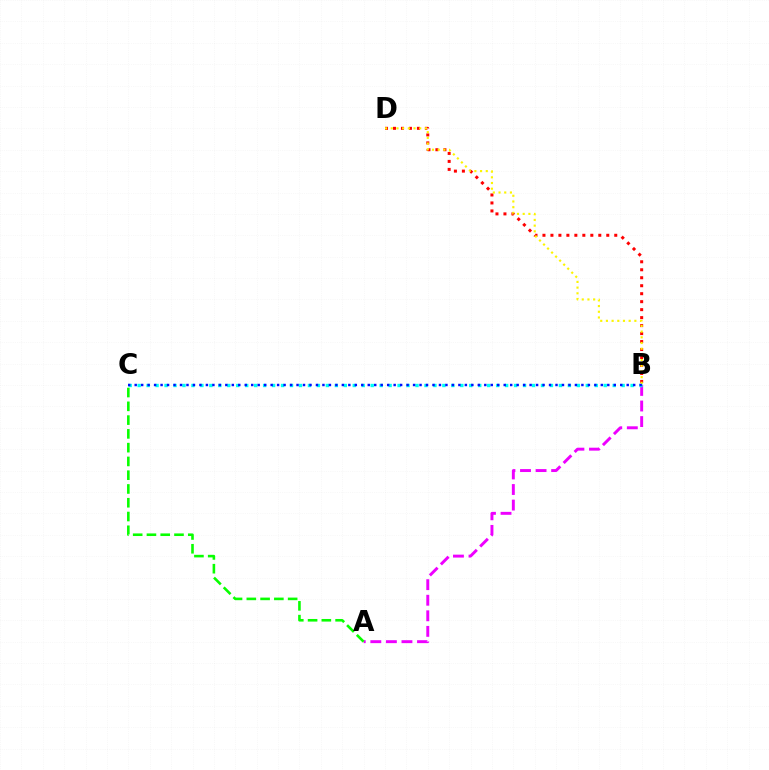{('B', 'D'): [{'color': '#ff0000', 'line_style': 'dotted', 'thickness': 2.17}, {'color': '#fcf500', 'line_style': 'dotted', 'thickness': 1.55}], ('A', 'B'): [{'color': '#ee00ff', 'line_style': 'dashed', 'thickness': 2.11}], ('B', 'C'): [{'color': '#00fff6', 'line_style': 'dotted', 'thickness': 2.44}, {'color': '#0010ff', 'line_style': 'dotted', 'thickness': 1.76}], ('A', 'C'): [{'color': '#08ff00', 'line_style': 'dashed', 'thickness': 1.87}]}